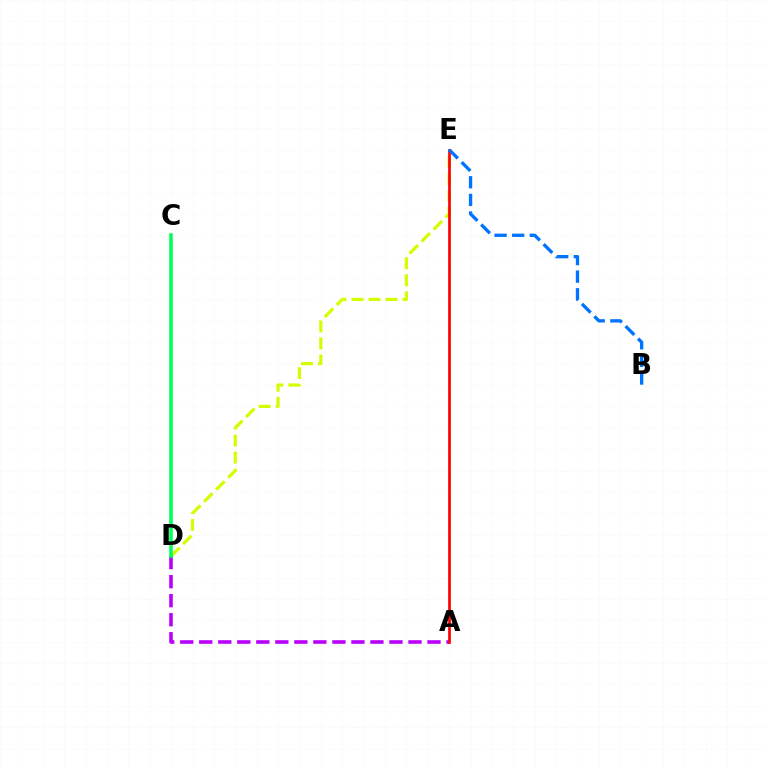{('D', 'E'): [{'color': '#d1ff00', 'line_style': 'dashed', 'thickness': 2.31}], ('A', 'D'): [{'color': '#b900ff', 'line_style': 'dashed', 'thickness': 2.58}], ('C', 'D'): [{'color': '#00ff5c', 'line_style': 'solid', 'thickness': 2.57}], ('A', 'E'): [{'color': '#ff0000', 'line_style': 'solid', 'thickness': 1.94}], ('B', 'E'): [{'color': '#0074ff', 'line_style': 'dashed', 'thickness': 2.39}]}